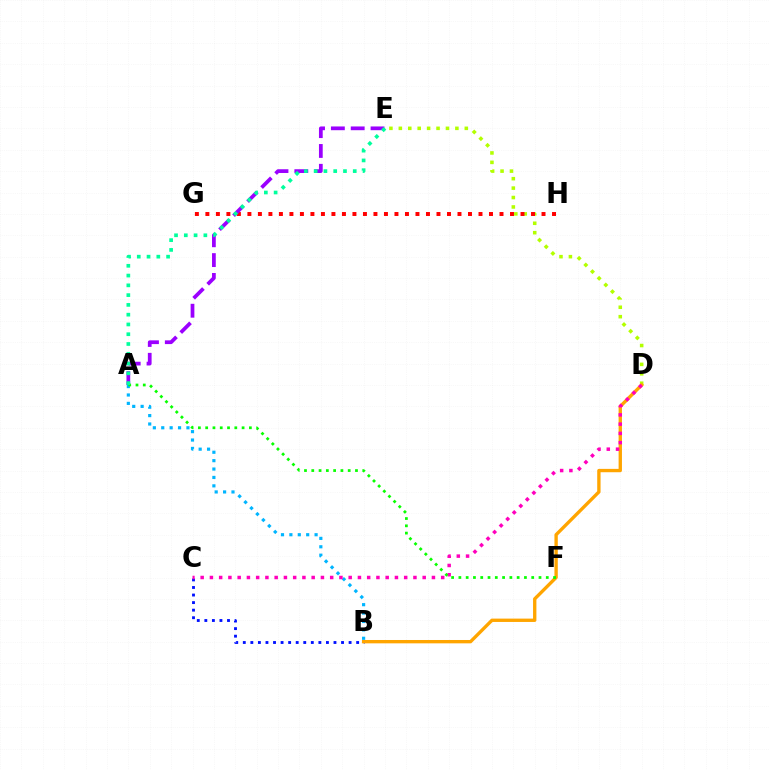{('B', 'C'): [{'color': '#0010ff', 'line_style': 'dotted', 'thickness': 2.05}], ('A', 'B'): [{'color': '#00b5ff', 'line_style': 'dotted', 'thickness': 2.28}], ('D', 'E'): [{'color': '#b3ff00', 'line_style': 'dotted', 'thickness': 2.56}], ('G', 'H'): [{'color': '#ff0000', 'line_style': 'dotted', 'thickness': 2.85}], ('A', 'E'): [{'color': '#9b00ff', 'line_style': 'dashed', 'thickness': 2.69}, {'color': '#00ff9d', 'line_style': 'dotted', 'thickness': 2.66}], ('B', 'D'): [{'color': '#ffa500', 'line_style': 'solid', 'thickness': 2.41}], ('C', 'D'): [{'color': '#ff00bd', 'line_style': 'dotted', 'thickness': 2.51}], ('A', 'F'): [{'color': '#08ff00', 'line_style': 'dotted', 'thickness': 1.98}]}